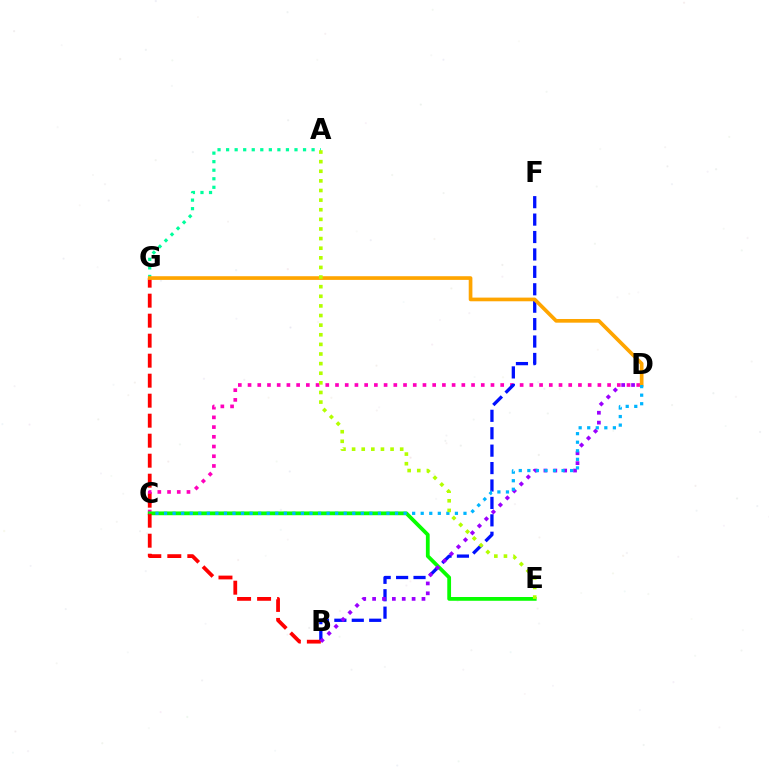{('C', 'D'): [{'color': '#ff00bd', 'line_style': 'dotted', 'thickness': 2.64}, {'color': '#00b5ff', 'line_style': 'dotted', 'thickness': 2.32}], ('C', 'E'): [{'color': '#08ff00', 'line_style': 'solid', 'thickness': 2.72}], ('B', 'F'): [{'color': '#0010ff', 'line_style': 'dashed', 'thickness': 2.37}], ('A', 'G'): [{'color': '#00ff9d', 'line_style': 'dotted', 'thickness': 2.32}], ('B', 'G'): [{'color': '#ff0000', 'line_style': 'dashed', 'thickness': 2.72}], ('B', 'D'): [{'color': '#9b00ff', 'line_style': 'dotted', 'thickness': 2.68}], ('D', 'G'): [{'color': '#ffa500', 'line_style': 'solid', 'thickness': 2.65}], ('A', 'E'): [{'color': '#b3ff00', 'line_style': 'dotted', 'thickness': 2.61}]}